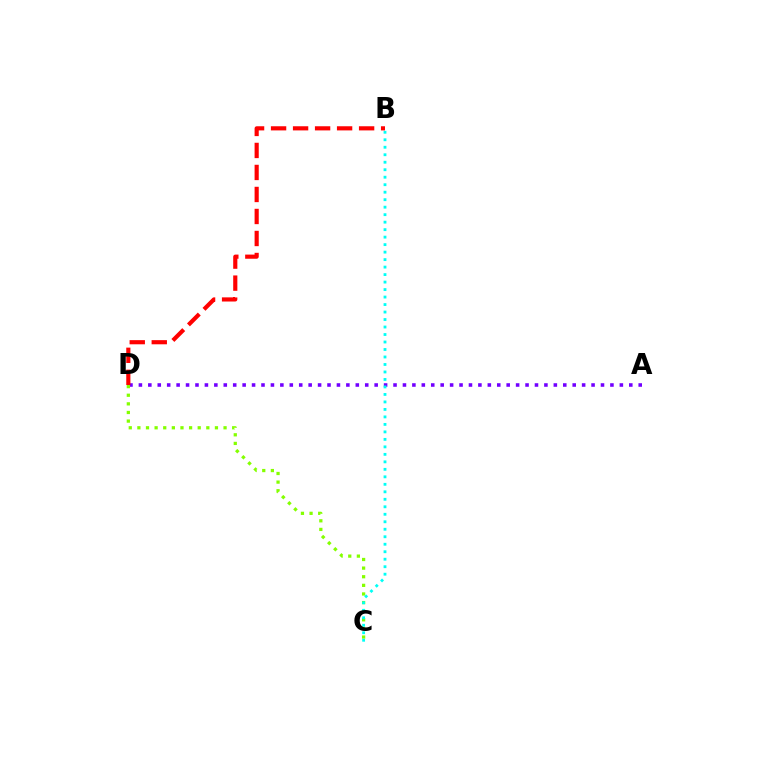{('A', 'D'): [{'color': '#7200ff', 'line_style': 'dotted', 'thickness': 2.56}], ('C', 'D'): [{'color': '#84ff00', 'line_style': 'dotted', 'thickness': 2.34}], ('B', 'C'): [{'color': '#00fff6', 'line_style': 'dotted', 'thickness': 2.04}], ('B', 'D'): [{'color': '#ff0000', 'line_style': 'dashed', 'thickness': 2.99}]}